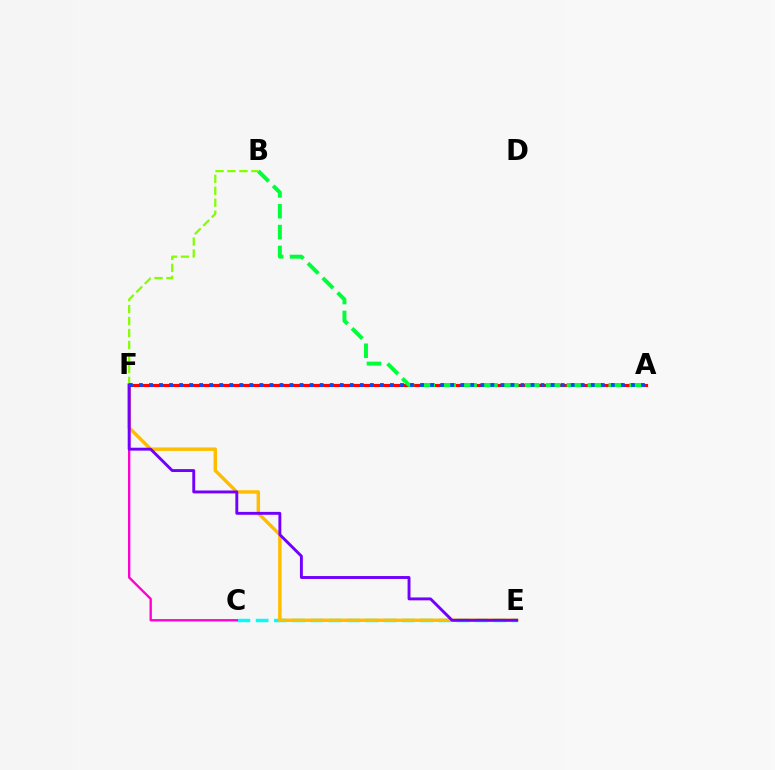{('A', 'F'): [{'color': '#ff0000', 'line_style': 'solid', 'thickness': 2.25}, {'color': '#004bff', 'line_style': 'dotted', 'thickness': 2.73}], ('C', 'E'): [{'color': '#00fff6', 'line_style': 'dashed', 'thickness': 2.48}], ('E', 'F'): [{'color': '#ffbd00', 'line_style': 'solid', 'thickness': 2.48}, {'color': '#7200ff', 'line_style': 'solid', 'thickness': 2.09}], ('A', 'B'): [{'color': '#00ff39', 'line_style': 'dashed', 'thickness': 2.84}], ('C', 'F'): [{'color': '#ff00cf', 'line_style': 'solid', 'thickness': 1.69}], ('B', 'F'): [{'color': '#84ff00', 'line_style': 'dashed', 'thickness': 1.62}]}